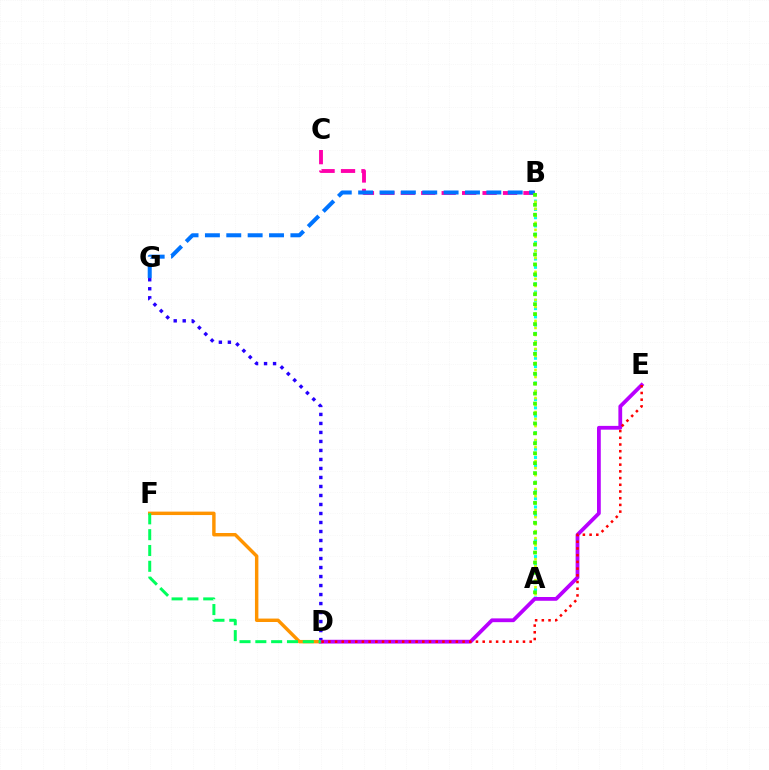{('A', 'B'): [{'color': '#00fff6', 'line_style': 'dotted', 'thickness': 2.25}, {'color': '#d1ff00', 'line_style': 'dotted', 'thickness': 1.9}, {'color': '#3dff00', 'line_style': 'dotted', 'thickness': 2.7}], ('D', 'F'): [{'color': '#ff9400', 'line_style': 'solid', 'thickness': 2.47}, {'color': '#00ff5c', 'line_style': 'dashed', 'thickness': 2.15}], ('B', 'C'): [{'color': '#ff00ac', 'line_style': 'dashed', 'thickness': 2.78}], ('B', 'G'): [{'color': '#0074ff', 'line_style': 'dashed', 'thickness': 2.9}], ('D', 'G'): [{'color': '#2500ff', 'line_style': 'dotted', 'thickness': 2.45}], ('D', 'E'): [{'color': '#b900ff', 'line_style': 'solid', 'thickness': 2.72}, {'color': '#ff0000', 'line_style': 'dotted', 'thickness': 1.82}]}